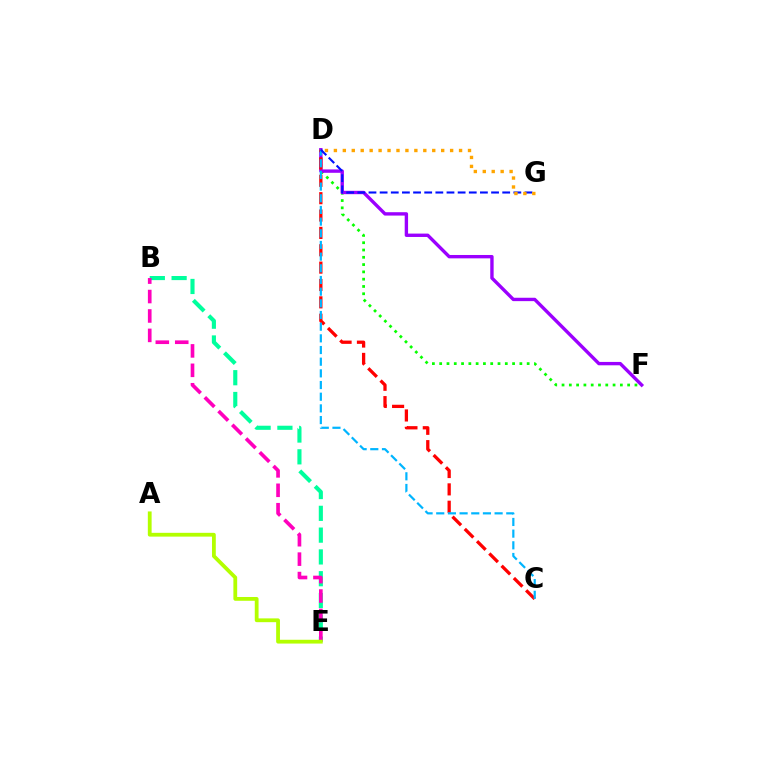{('B', 'E'): [{'color': '#00ff9d', 'line_style': 'dashed', 'thickness': 2.96}, {'color': '#ff00bd', 'line_style': 'dashed', 'thickness': 2.64}], ('D', 'F'): [{'color': '#08ff00', 'line_style': 'dotted', 'thickness': 1.98}, {'color': '#9b00ff', 'line_style': 'solid', 'thickness': 2.43}], ('C', 'D'): [{'color': '#ff0000', 'line_style': 'dashed', 'thickness': 2.36}, {'color': '#00b5ff', 'line_style': 'dashed', 'thickness': 1.59}], ('D', 'G'): [{'color': '#0010ff', 'line_style': 'dashed', 'thickness': 1.51}, {'color': '#ffa500', 'line_style': 'dotted', 'thickness': 2.43}], ('A', 'E'): [{'color': '#b3ff00', 'line_style': 'solid', 'thickness': 2.73}]}